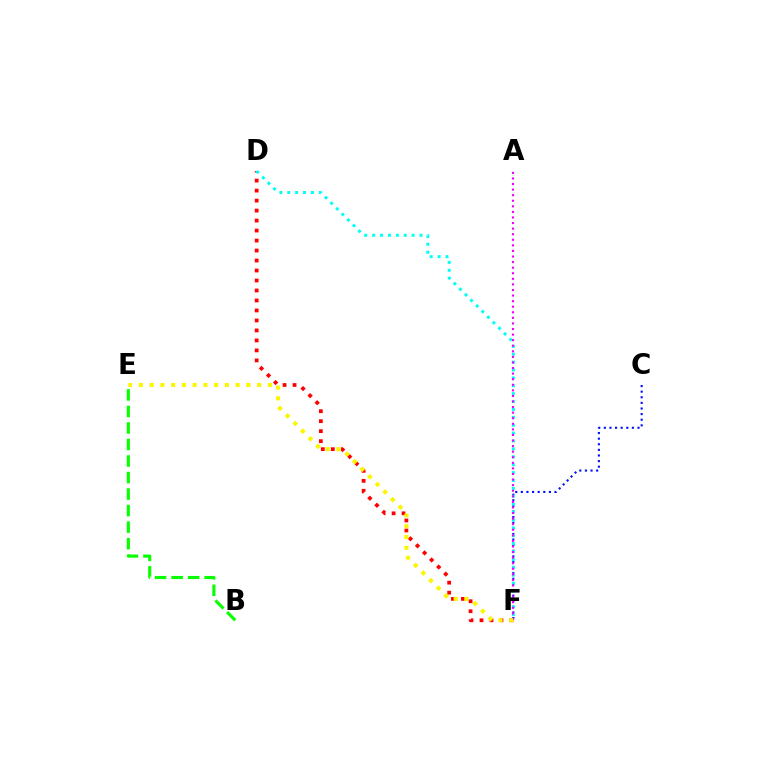{('D', 'F'): [{'color': '#ff0000', 'line_style': 'dotted', 'thickness': 2.71}, {'color': '#00fff6', 'line_style': 'dotted', 'thickness': 2.14}], ('C', 'F'): [{'color': '#0010ff', 'line_style': 'dotted', 'thickness': 1.52}], ('A', 'F'): [{'color': '#ee00ff', 'line_style': 'dotted', 'thickness': 1.51}], ('E', 'F'): [{'color': '#fcf500', 'line_style': 'dotted', 'thickness': 2.92}], ('B', 'E'): [{'color': '#08ff00', 'line_style': 'dashed', 'thickness': 2.25}]}